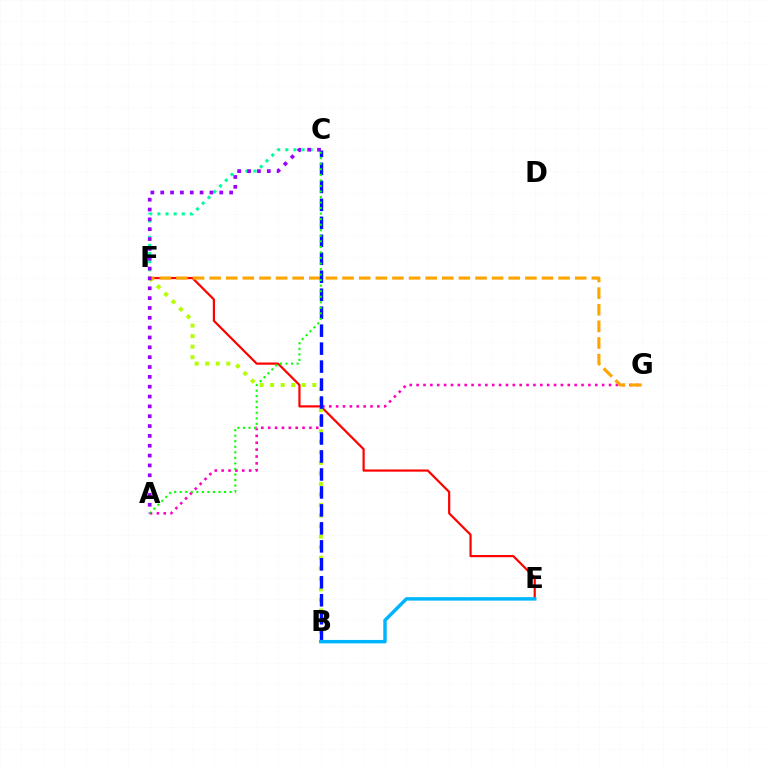{('A', 'G'): [{'color': '#ff00bd', 'line_style': 'dotted', 'thickness': 1.87}], ('C', 'F'): [{'color': '#00ff9d', 'line_style': 'dotted', 'thickness': 2.21}], ('E', 'F'): [{'color': '#ff0000', 'line_style': 'solid', 'thickness': 1.58}], ('B', 'F'): [{'color': '#b3ff00', 'line_style': 'dotted', 'thickness': 2.86}], ('F', 'G'): [{'color': '#ffa500', 'line_style': 'dashed', 'thickness': 2.26}], ('B', 'C'): [{'color': '#0010ff', 'line_style': 'dashed', 'thickness': 2.44}], ('A', 'C'): [{'color': '#08ff00', 'line_style': 'dotted', 'thickness': 1.51}, {'color': '#9b00ff', 'line_style': 'dotted', 'thickness': 2.67}], ('B', 'E'): [{'color': '#00b5ff', 'line_style': 'solid', 'thickness': 2.48}]}